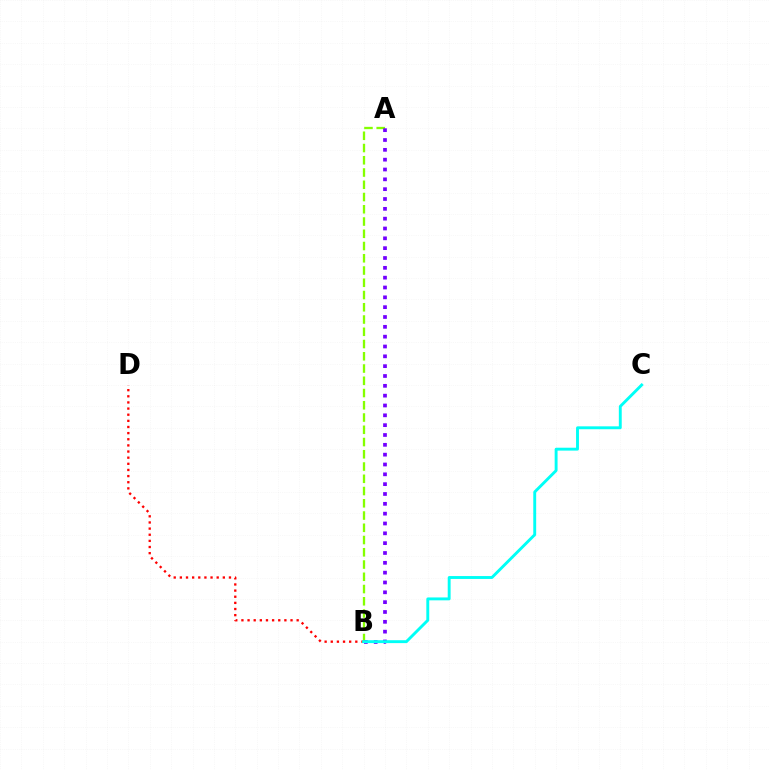{('A', 'B'): [{'color': '#84ff00', 'line_style': 'dashed', 'thickness': 1.66}, {'color': '#7200ff', 'line_style': 'dotted', 'thickness': 2.67}], ('B', 'D'): [{'color': '#ff0000', 'line_style': 'dotted', 'thickness': 1.67}], ('B', 'C'): [{'color': '#00fff6', 'line_style': 'solid', 'thickness': 2.08}]}